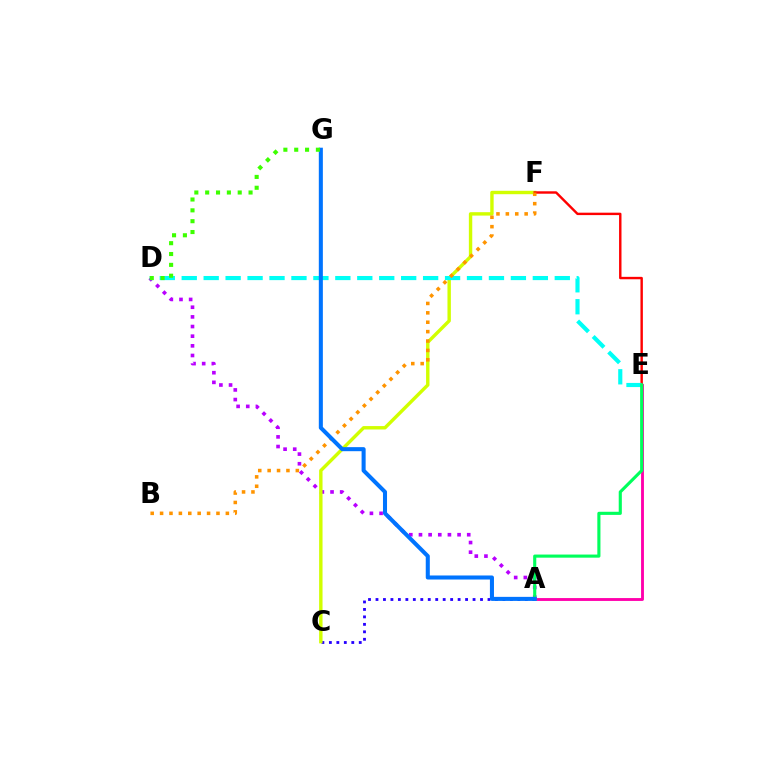{('A', 'D'): [{'color': '#b900ff', 'line_style': 'dotted', 'thickness': 2.62}], ('A', 'C'): [{'color': '#2500ff', 'line_style': 'dotted', 'thickness': 2.03}], ('C', 'F'): [{'color': '#d1ff00', 'line_style': 'solid', 'thickness': 2.45}], ('E', 'F'): [{'color': '#ff0000', 'line_style': 'solid', 'thickness': 1.74}], ('D', 'E'): [{'color': '#00fff6', 'line_style': 'dashed', 'thickness': 2.98}], ('B', 'F'): [{'color': '#ff9400', 'line_style': 'dotted', 'thickness': 2.55}], ('A', 'E'): [{'color': '#ff00ac', 'line_style': 'solid', 'thickness': 2.06}, {'color': '#00ff5c', 'line_style': 'solid', 'thickness': 2.24}], ('A', 'G'): [{'color': '#0074ff', 'line_style': 'solid', 'thickness': 2.92}], ('D', 'G'): [{'color': '#3dff00', 'line_style': 'dotted', 'thickness': 2.95}]}